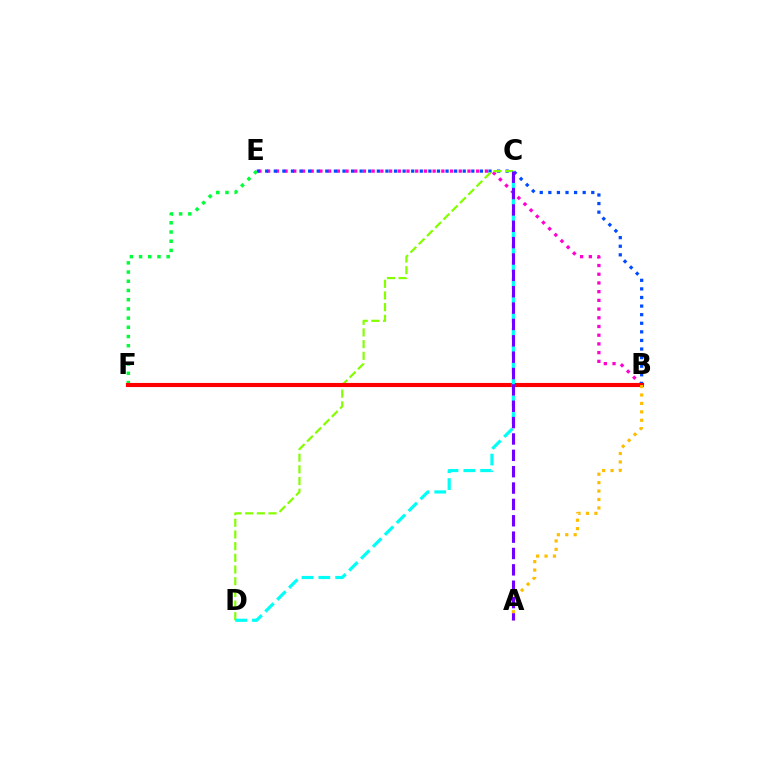{('B', 'E'): [{'color': '#ff00cf', 'line_style': 'dotted', 'thickness': 2.37}, {'color': '#004bff', 'line_style': 'dotted', 'thickness': 2.33}], ('E', 'F'): [{'color': '#00ff39', 'line_style': 'dotted', 'thickness': 2.5}], ('C', 'D'): [{'color': '#84ff00', 'line_style': 'dashed', 'thickness': 1.59}, {'color': '#00fff6', 'line_style': 'dashed', 'thickness': 2.28}], ('B', 'F'): [{'color': '#ff0000', 'line_style': 'solid', 'thickness': 2.96}], ('A', 'B'): [{'color': '#ffbd00', 'line_style': 'dotted', 'thickness': 2.29}], ('A', 'C'): [{'color': '#7200ff', 'line_style': 'dashed', 'thickness': 2.22}]}